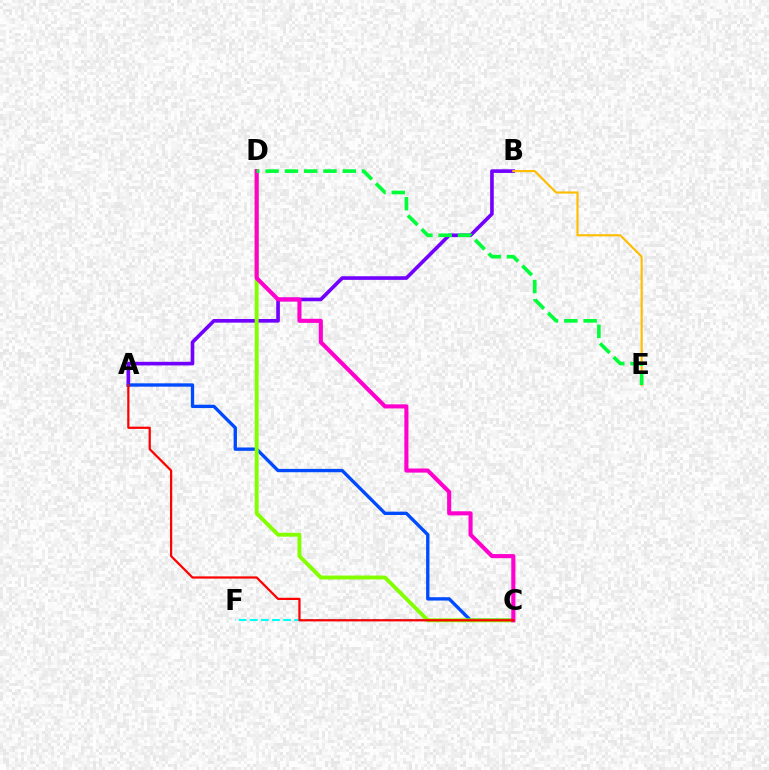{('A', 'B'): [{'color': '#7200ff', 'line_style': 'solid', 'thickness': 2.62}], ('A', 'C'): [{'color': '#004bff', 'line_style': 'solid', 'thickness': 2.41}, {'color': '#ff0000', 'line_style': 'solid', 'thickness': 1.61}], ('C', 'F'): [{'color': '#00fff6', 'line_style': 'dashed', 'thickness': 1.51}], ('B', 'E'): [{'color': '#ffbd00', 'line_style': 'solid', 'thickness': 1.54}], ('C', 'D'): [{'color': '#84ff00', 'line_style': 'solid', 'thickness': 2.81}, {'color': '#ff00cf', 'line_style': 'solid', 'thickness': 2.95}], ('D', 'E'): [{'color': '#00ff39', 'line_style': 'dashed', 'thickness': 2.62}]}